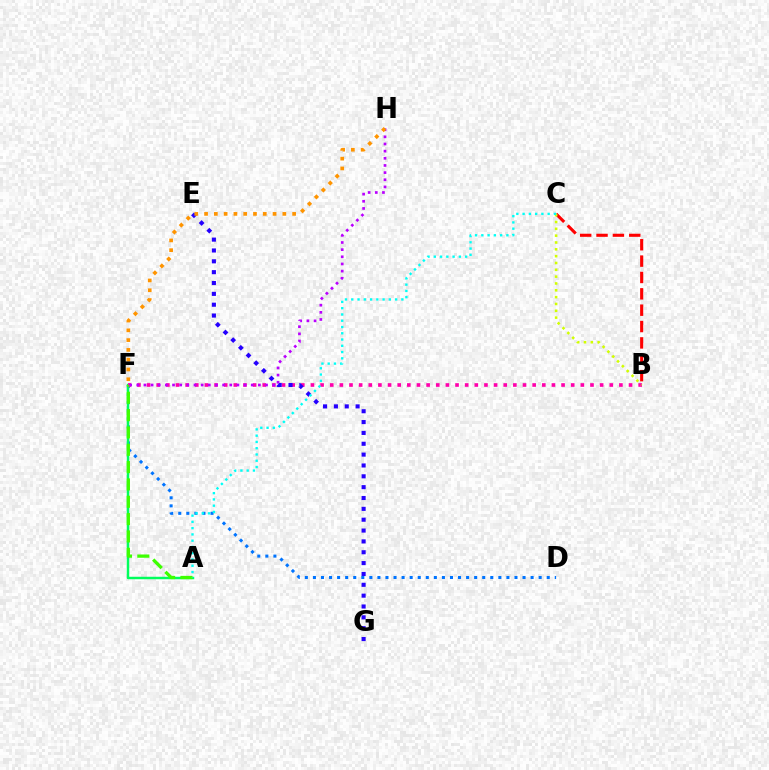{('D', 'F'): [{'color': '#0074ff', 'line_style': 'dotted', 'thickness': 2.19}], ('A', 'F'): [{'color': '#00ff5c', 'line_style': 'solid', 'thickness': 1.77}, {'color': '#3dff00', 'line_style': 'dashed', 'thickness': 2.35}], ('B', 'F'): [{'color': '#ff00ac', 'line_style': 'dotted', 'thickness': 2.62}], ('F', 'H'): [{'color': '#b900ff', 'line_style': 'dotted', 'thickness': 1.94}, {'color': '#ff9400', 'line_style': 'dotted', 'thickness': 2.66}], ('B', 'C'): [{'color': '#ff0000', 'line_style': 'dashed', 'thickness': 2.22}, {'color': '#d1ff00', 'line_style': 'dotted', 'thickness': 1.86}], ('E', 'G'): [{'color': '#2500ff', 'line_style': 'dotted', 'thickness': 2.95}], ('A', 'C'): [{'color': '#00fff6', 'line_style': 'dotted', 'thickness': 1.7}]}